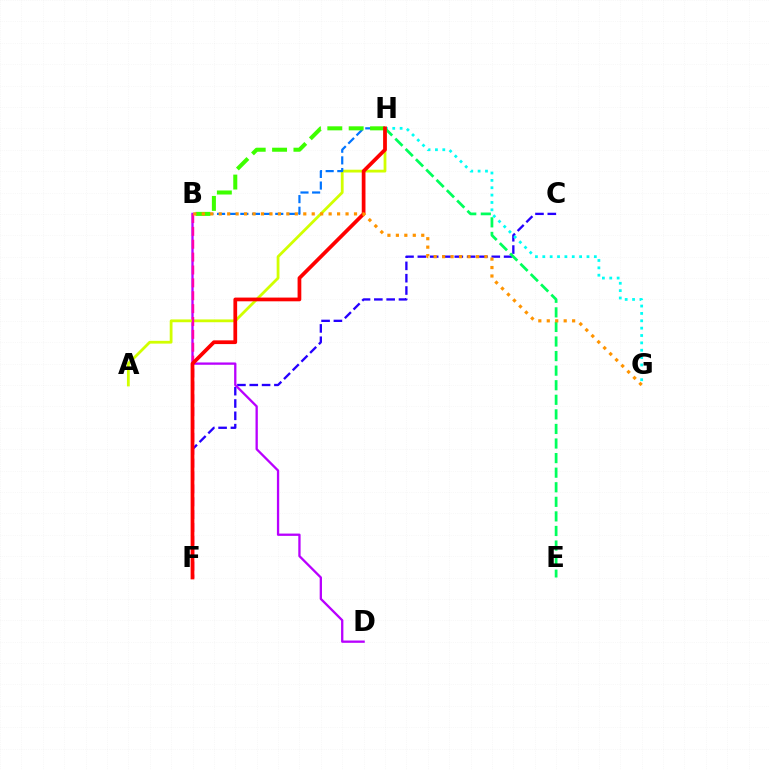{('C', 'F'): [{'color': '#2500ff', 'line_style': 'dashed', 'thickness': 1.67}], ('G', 'H'): [{'color': '#00fff6', 'line_style': 'dotted', 'thickness': 2.0}], ('E', 'H'): [{'color': '#00ff5c', 'line_style': 'dashed', 'thickness': 1.98}], ('B', 'D'): [{'color': '#b900ff', 'line_style': 'solid', 'thickness': 1.66}], ('A', 'H'): [{'color': '#d1ff00', 'line_style': 'solid', 'thickness': 2.01}], ('B', 'H'): [{'color': '#0074ff', 'line_style': 'dashed', 'thickness': 1.58}, {'color': '#3dff00', 'line_style': 'dashed', 'thickness': 2.9}], ('B', 'F'): [{'color': '#ff00ac', 'line_style': 'dashed', 'thickness': 1.75}], ('F', 'H'): [{'color': '#ff0000', 'line_style': 'solid', 'thickness': 2.69}], ('B', 'G'): [{'color': '#ff9400', 'line_style': 'dotted', 'thickness': 2.3}]}